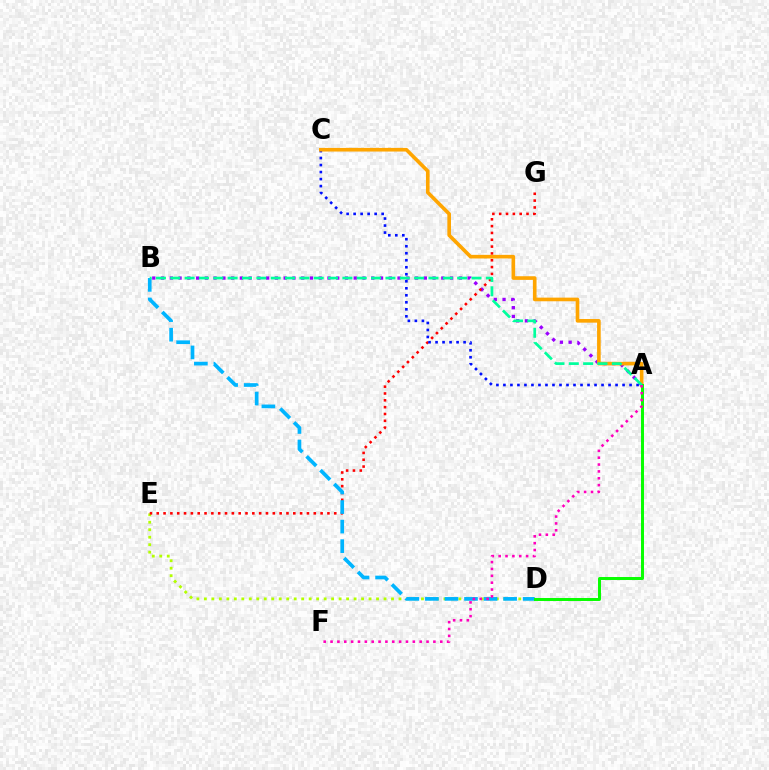{('D', 'E'): [{'color': '#b3ff00', 'line_style': 'dotted', 'thickness': 2.03}], ('A', 'B'): [{'color': '#9b00ff', 'line_style': 'dotted', 'thickness': 2.38}, {'color': '#00ff9d', 'line_style': 'dashed', 'thickness': 1.95}], ('E', 'G'): [{'color': '#ff0000', 'line_style': 'dotted', 'thickness': 1.86}], ('B', 'D'): [{'color': '#00b5ff', 'line_style': 'dashed', 'thickness': 2.66}], ('A', 'C'): [{'color': '#0010ff', 'line_style': 'dotted', 'thickness': 1.9}, {'color': '#ffa500', 'line_style': 'solid', 'thickness': 2.62}], ('A', 'D'): [{'color': '#08ff00', 'line_style': 'solid', 'thickness': 2.14}], ('A', 'F'): [{'color': '#ff00bd', 'line_style': 'dotted', 'thickness': 1.86}]}